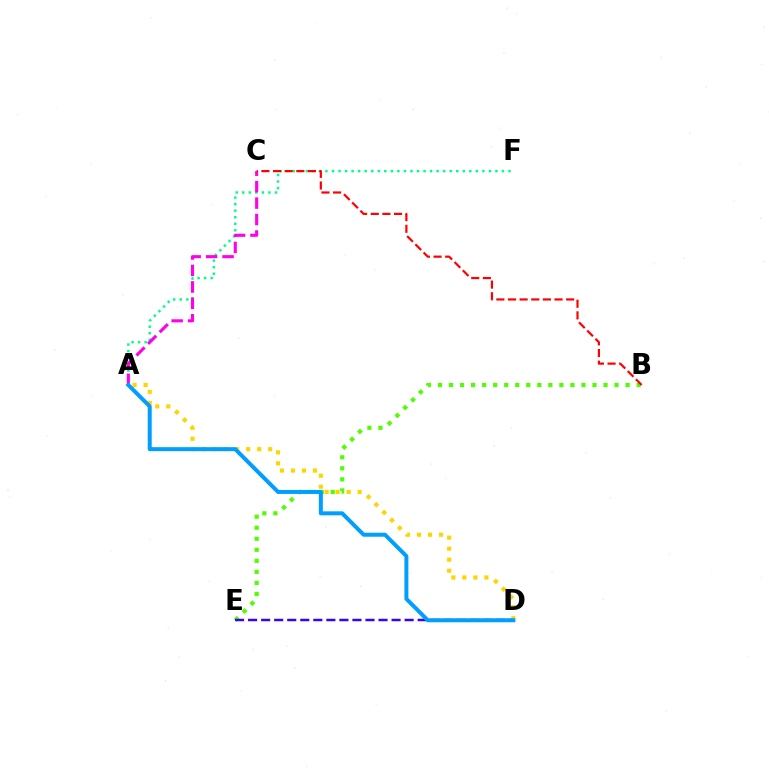{('B', 'E'): [{'color': '#4fff00', 'line_style': 'dotted', 'thickness': 3.0}], ('A', 'F'): [{'color': '#00ff86', 'line_style': 'dotted', 'thickness': 1.78}], ('A', 'D'): [{'color': '#ffd500', 'line_style': 'dotted', 'thickness': 2.99}, {'color': '#009eff', 'line_style': 'solid', 'thickness': 2.87}], ('A', 'C'): [{'color': '#ff00ed', 'line_style': 'dashed', 'thickness': 2.23}], ('D', 'E'): [{'color': '#3700ff', 'line_style': 'dashed', 'thickness': 1.77}], ('B', 'C'): [{'color': '#ff0000', 'line_style': 'dashed', 'thickness': 1.58}]}